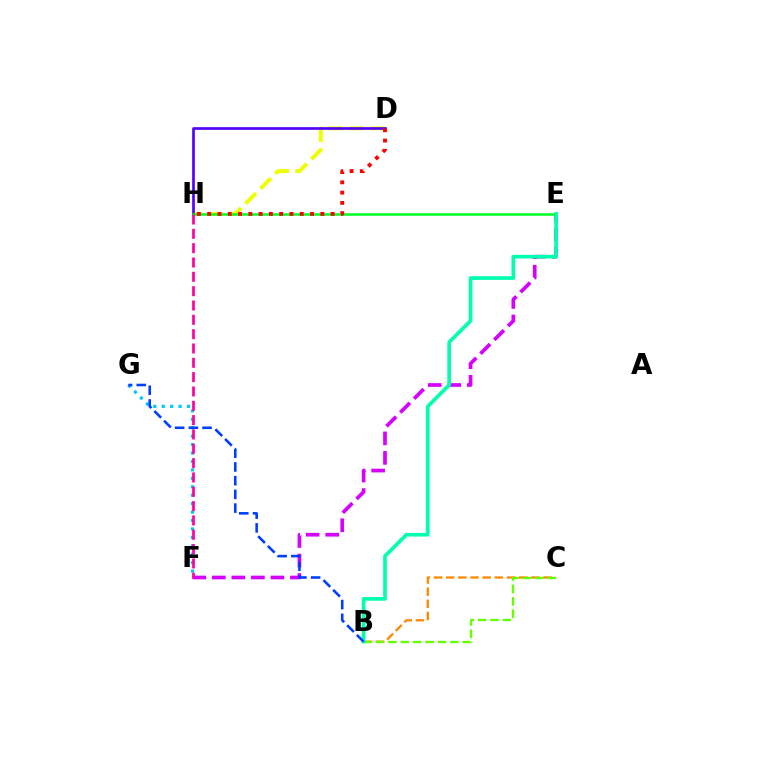{('D', 'H'): [{'color': '#eeff00', 'line_style': 'dashed', 'thickness': 2.86}, {'color': '#4f00ff', 'line_style': 'solid', 'thickness': 1.92}, {'color': '#ff0000', 'line_style': 'dotted', 'thickness': 2.8}], ('B', 'C'): [{'color': '#ff8800', 'line_style': 'dashed', 'thickness': 1.65}, {'color': '#66ff00', 'line_style': 'dashed', 'thickness': 1.69}], ('E', 'H'): [{'color': '#00ff27', 'line_style': 'solid', 'thickness': 1.83}], ('F', 'G'): [{'color': '#00c7ff', 'line_style': 'dotted', 'thickness': 2.29}], ('E', 'F'): [{'color': '#d600ff', 'line_style': 'dashed', 'thickness': 2.65}], ('B', 'E'): [{'color': '#00ffaf', 'line_style': 'solid', 'thickness': 2.65}], ('F', 'H'): [{'color': '#ff00a0', 'line_style': 'dashed', 'thickness': 1.95}], ('B', 'G'): [{'color': '#003fff', 'line_style': 'dashed', 'thickness': 1.86}]}